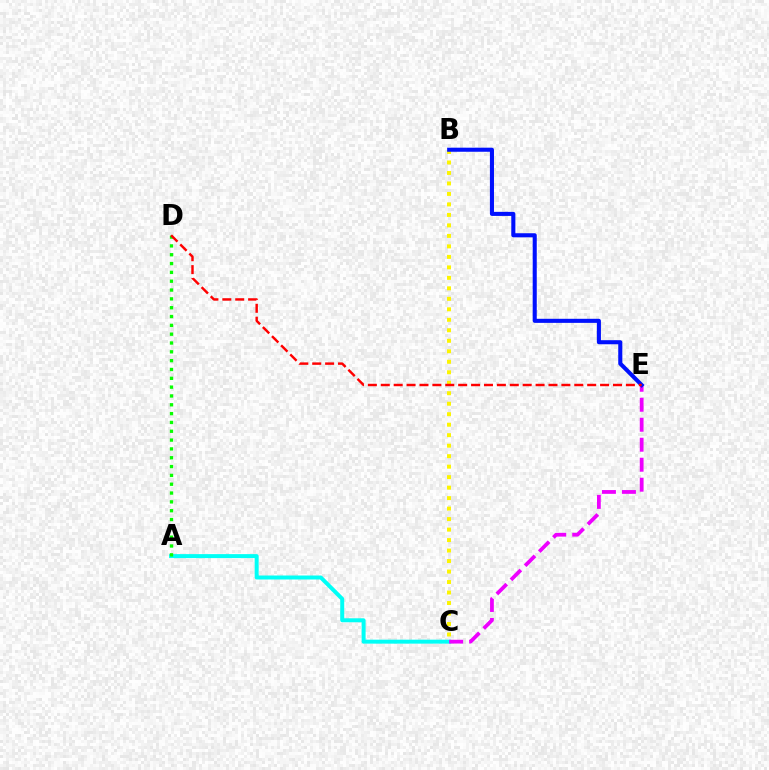{('A', 'C'): [{'color': '#00fff6', 'line_style': 'solid', 'thickness': 2.86}], ('B', 'C'): [{'color': '#fcf500', 'line_style': 'dotted', 'thickness': 2.85}], ('A', 'D'): [{'color': '#08ff00', 'line_style': 'dotted', 'thickness': 2.4}], ('C', 'E'): [{'color': '#ee00ff', 'line_style': 'dashed', 'thickness': 2.72}], ('B', 'E'): [{'color': '#0010ff', 'line_style': 'solid', 'thickness': 2.93}], ('D', 'E'): [{'color': '#ff0000', 'line_style': 'dashed', 'thickness': 1.75}]}